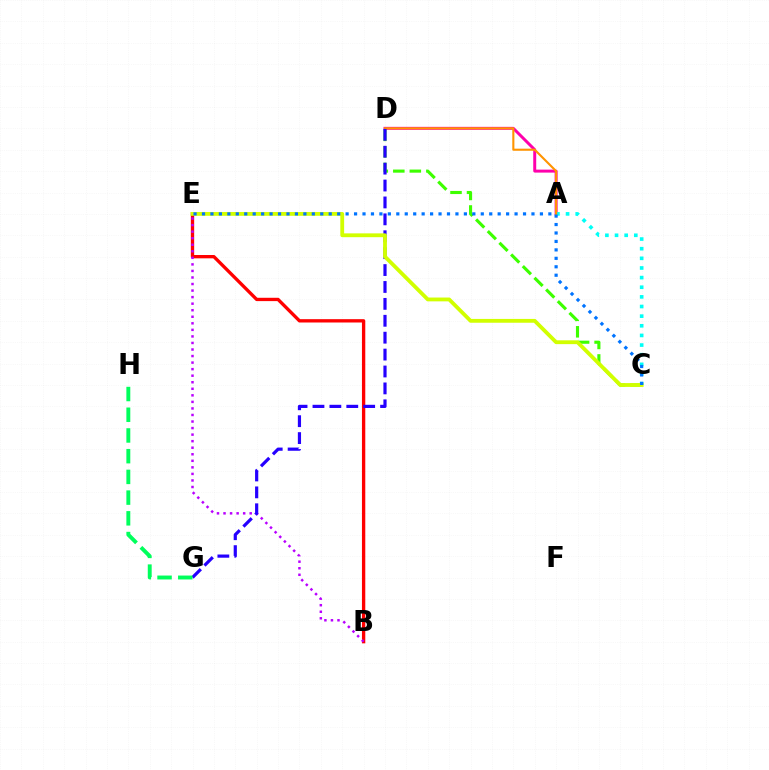{('A', 'D'): [{'color': '#ff00ac', 'line_style': 'solid', 'thickness': 2.14}, {'color': '#ff9400', 'line_style': 'solid', 'thickness': 1.51}], ('A', 'C'): [{'color': '#00fff6', 'line_style': 'dotted', 'thickness': 2.62}], ('B', 'E'): [{'color': '#ff0000', 'line_style': 'solid', 'thickness': 2.4}, {'color': '#b900ff', 'line_style': 'dotted', 'thickness': 1.78}], ('C', 'D'): [{'color': '#3dff00', 'line_style': 'dashed', 'thickness': 2.24}], ('D', 'G'): [{'color': '#2500ff', 'line_style': 'dashed', 'thickness': 2.3}], ('C', 'E'): [{'color': '#d1ff00', 'line_style': 'solid', 'thickness': 2.75}, {'color': '#0074ff', 'line_style': 'dotted', 'thickness': 2.3}], ('G', 'H'): [{'color': '#00ff5c', 'line_style': 'dashed', 'thickness': 2.81}]}